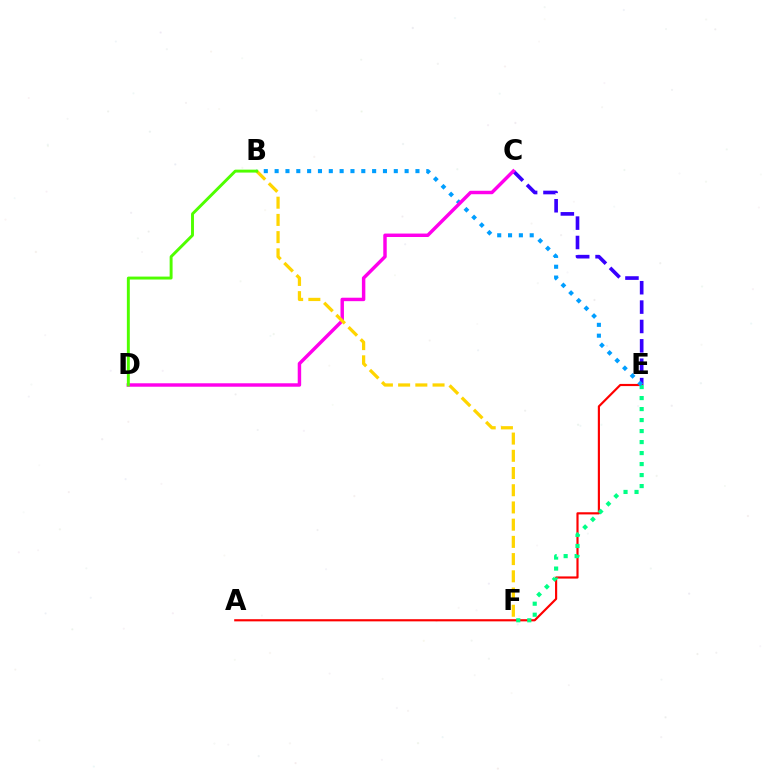{('C', 'E'): [{'color': '#3700ff', 'line_style': 'dashed', 'thickness': 2.63}], ('A', 'E'): [{'color': '#ff0000', 'line_style': 'solid', 'thickness': 1.56}], ('E', 'F'): [{'color': '#00ff86', 'line_style': 'dotted', 'thickness': 2.99}], ('B', 'E'): [{'color': '#009eff', 'line_style': 'dotted', 'thickness': 2.94}], ('C', 'D'): [{'color': '#ff00ed', 'line_style': 'solid', 'thickness': 2.48}], ('B', 'F'): [{'color': '#ffd500', 'line_style': 'dashed', 'thickness': 2.34}], ('B', 'D'): [{'color': '#4fff00', 'line_style': 'solid', 'thickness': 2.11}]}